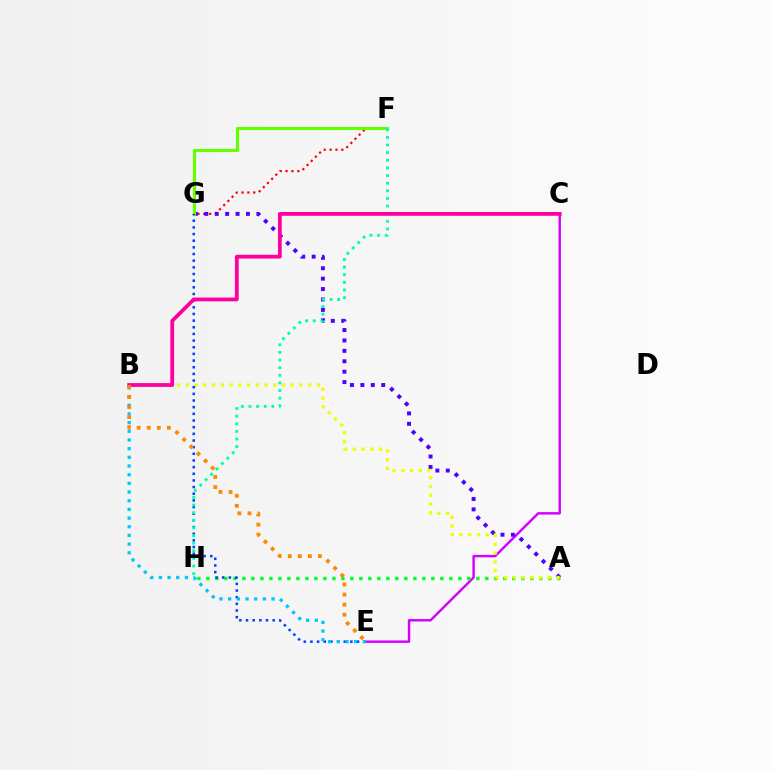{('C', 'E'): [{'color': '#d600ff', 'line_style': 'solid', 'thickness': 1.76}], ('A', 'H'): [{'color': '#00ff27', 'line_style': 'dotted', 'thickness': 2.44}], ('F', 'G'): [{'color': '#ff0000', 'line_style': 'dotted', 'thickness': 1.6}, {'color': '#66ff00', 'line_style': 'solid', 'thickness': 2.26}], ('A', 'G'): [{'color': '#4f00ff', 'line_style': 'dotted', 'thickness': 2.83}], ('A', 'B'): [{'color': '#eeff00', 'line_style': 'dotted', 'thickness': 2.37}], ('E', 'G'): [{'color': '#003fff', 'line_style': 'dotted', 'thickness': 1.81}], ('B', 'E'): [{'color': '#00c7ff', 'line_style': 'dotted', 'thickness': 2.36}, {'color': '#ff8800', 'line_style': 'dotted', 'thickness': 2.74}], ('F', 'H'): [{'color': '#00ffaf', 'line_style': 'dotted', 'thickness': 2.07}], ('B', 'C'): [{'color': '#ff00a0', 'line_style': 'solid', 'thickness': 2.73}]}